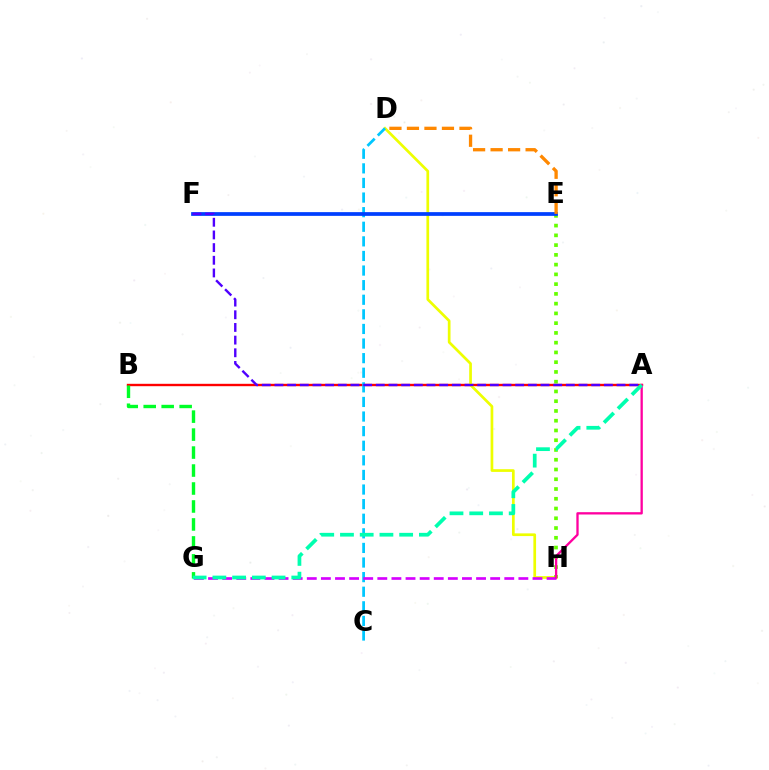{('A', 'B'): [{'color': '#ff0000', 'line_style': 'solid', 'thickness': 1.72}], ('D', 'H'): [{'color': '#eeff00', 'line_style': 'solid', 'thickness': 1.95}], ('E', 'H'): [{'color': '#66ff00', 'line_style': 'dotted', 'thickness': 2.65}], ('C', 'D'): [{'color': '#00c7ff', 'line_style': 'dashed', 'thickness': 1.98}], ('E', 'F'): [{'color': '#003fff', 'line_style': 'solid', 'thickness': 2.69}], ('A', 'F'): [{'color': '#4f00ff', 'line_style': 'dashed', 'thickness': 1.72}], ('G', 'H'): [{'color': '#d600ff', 'line_style': 'dashed', 'thickness': 1.92}], ('D', 'E'): [{'color': '#ff8800', 'line_style': 'dashed', 'thickness': 2.38}], ('A', 'H'): [{'color': '#ff00a0', 'line_style': 'solid', 'thickness': 1.67}], ('B', 'G'): [{'color': '#00ff27', 'line_style': 'dashed', 'thickness': 2.44}], ('A', 'G'): [{'color': '#00ffaf', 'line_style': 'dashed', 'thickness': 2.68}]}